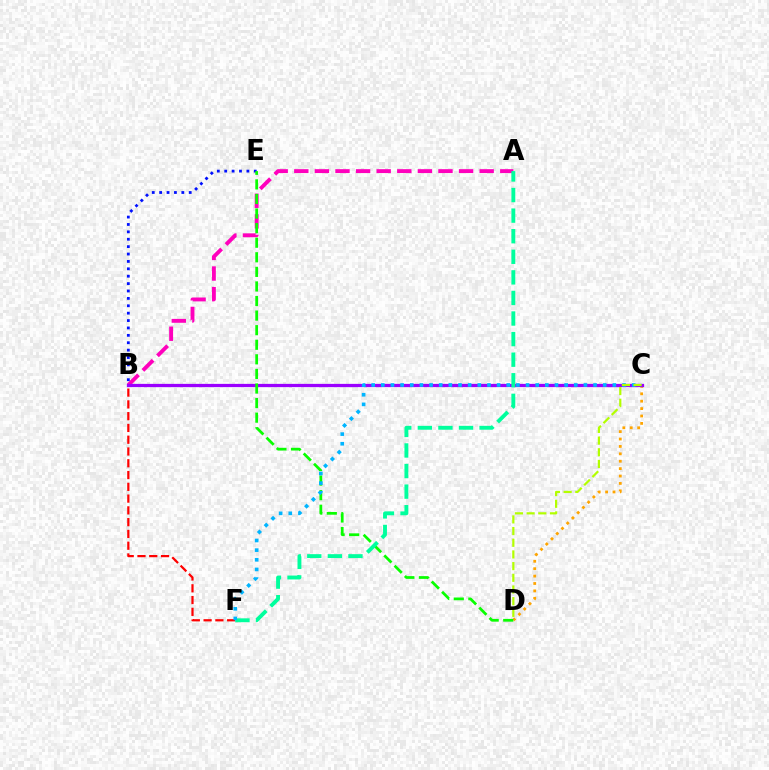{('A', 'B'): [{'color': '#ff00bd', 'line_style': 'dashed', 'thickness': 2.8}], ('C', 'D'): [{'color': '#ffa500', 'line_style': 'dotted', 'thickness': 2.01}, {'color': '#b3ff00', 'line_style': 'dashed', 'thickness': 1.59}], ('B', 'C'): [{'color': '#9b00ff', 'line_style': 'solid', 'thickness': 2.34}], ('B', 'E'): [{'color': '#0010ff', 'line_style': 'dotted', 'thickness': 2.01}], ('D', 'E'): [{'color': '#08ff00', 'line_style': 'dashed', 'thickness': 1.98}], ('B', 'F'): [{'color': '#ff0000', 'line_style': 'dashed', 'thickness': 1.6}], ('A', 'F'): [{'color': '#00ff9d', 'line_style': 'dashed', 'thickness': 2.8}], ('C', 'F'): [{'color': '#00b5ff', 'line_style': 'dotted', 'thickness': 2.62}]}